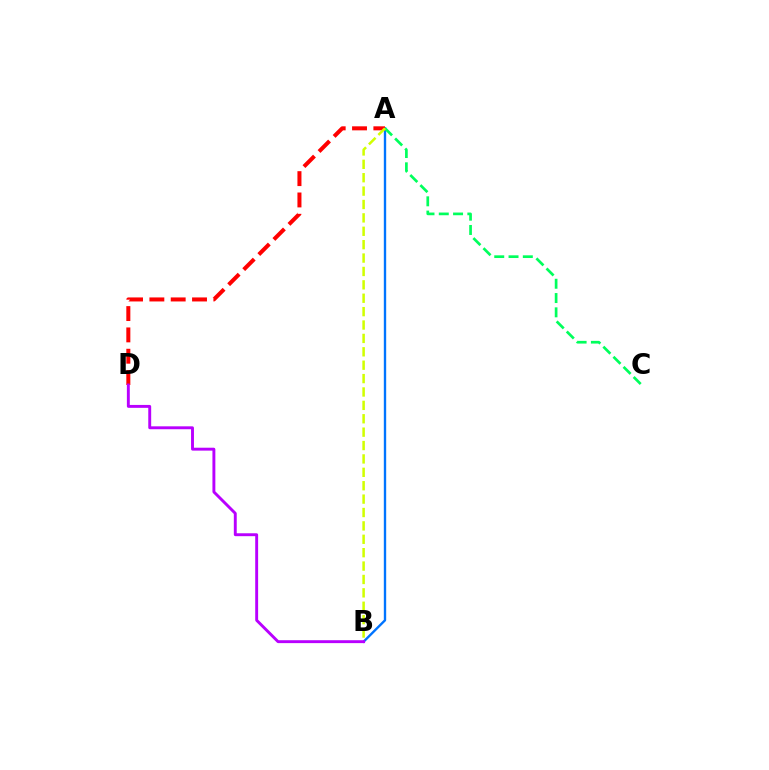{('A', 'B'): [{'color': '#0074ff', 'line_style': 'solid', 'thickness': 1.7}, {'color': '#d1ff00', 'line_style': 'dashed', 'thickness': 1.82}], ('A', 'D'): [{'color': '#ff0000', 'line_style': 'dashed', 'thickness': 2.9}], ('B', 'D'): [{'color': '#b900ff', 'line_style': 'solid', 'thickness': 2.09}], ('A', 'C'): [{'color': '#00ff5c', 'line_style': 'dashed', 'thickness': 1.94}]}